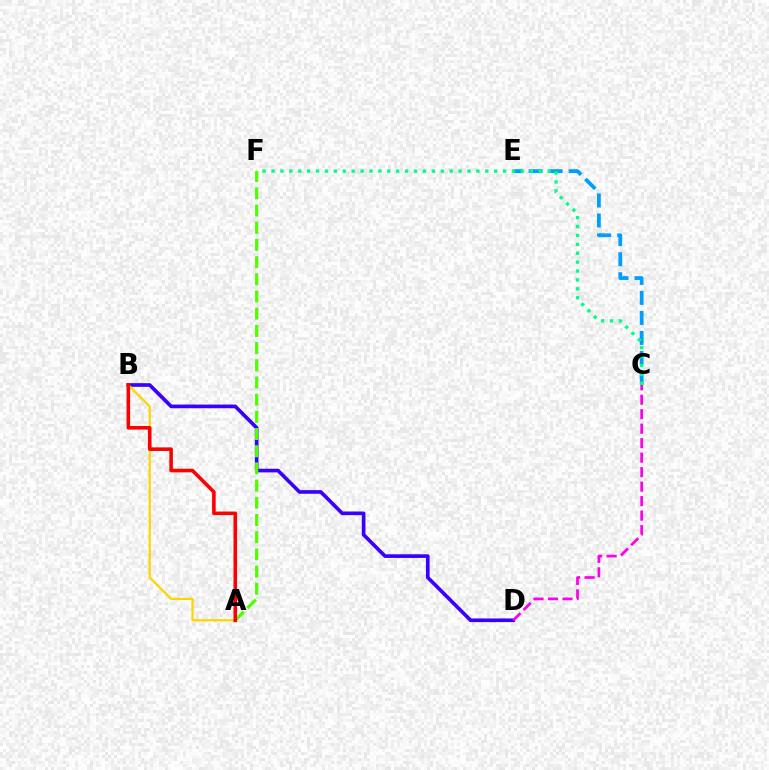{('B', 'D'): [{'color': '#3700ff', 'line_style': 'solid', 'thickness': 2.63}], ('C', 'E'): [{'color': '#009eff', 'line_style': 'dashed', 'thickness': 2.72}], ('C', 'F'): [{'color': '#00ff86', 'line_style': 'dotted', 'thickness': 2.42}], ('A', 'F'): [{'color': '#4fff00', 'line_style': 'dashed', 'thickness': 2.34}], ('C', 'D'): [{'color': '#ff00ed', 'line_style': 'dashed', 'thickness': 1.97}], ('A', 'B'): [{'color': '#ffd500', 'line_style': 'solid', 'thickness': 1.6}, {'color': '#ff0000', 'line_style': 'solid', 'thickness': 2.58}]}